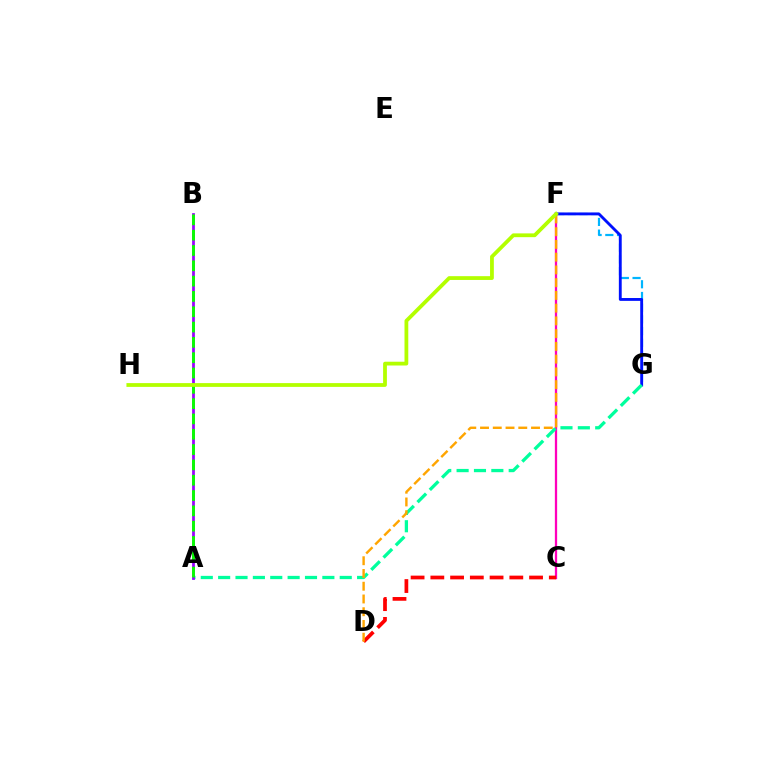{('F', 'G'): [{'color': '#00b5ff', 'line_style': 'dashed', 'thickness': 1.59}, {'color': '#0010ff', 'line_style': 'solid', 'thickness': 2.05}], ('C', 'F'): [{'color': '#ff00bd', 'line_style': 'solid', 'thickness': 1.64}], ('A', 'G'): [{'color': '#00ff9d', 'line_style': 'dashed', 'thickness': 2.36}], ('C', 'D'): [{'color': '#ff0000', 'line_style': 'dashed', 'thickness': 2.68}], ('D', 'F'): [{'color': '#ffa500', 'line_style': 'dashed', 'thickness': 1.73}], ('A', 'B'): [{'color': '#9b00ff', 'line_style': 'solid', 'thickness': 1.99}, {'color': '#08ff00', 'line_style': 'dashed', 'thickness': 2.08}], ('F', 'H'): [{'color': '#b3ff00', 'line_style': 'solid', 'thickness': 2.72}]}